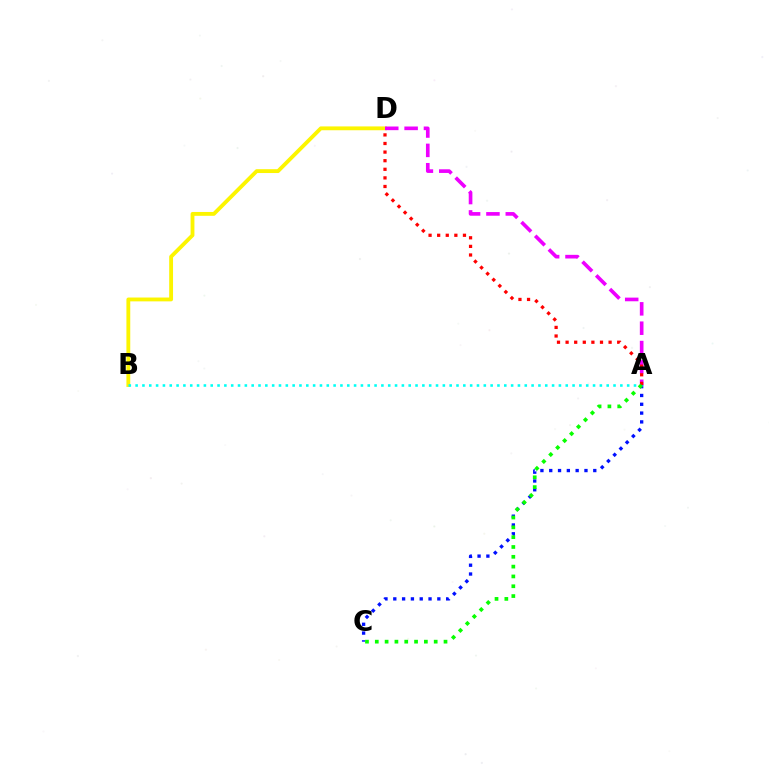{('A', 'C'): [{'color': '#0010ff', 'line_style': 'dotted', 'thickness': 2.39}, {'color': '#08ff00', 'line_style': 'dotted', 'thickness': 2.67}], ('B', 'D'): [{'color': '#fcf500', 'line_style': 'solid', 'thickness': 2.76}], ('A', 'D'): [{'color': '#ee00ff', 'line_style': 'dashed', 'thickness': 2.63}, {'color': '#ff0000', 'line_style': 'dotted', 'thickness': 2.34}], ('A', 'B'): [{'color': '#00fff6', 'line_style': 'dotted', 'thickness': 1.85}]}